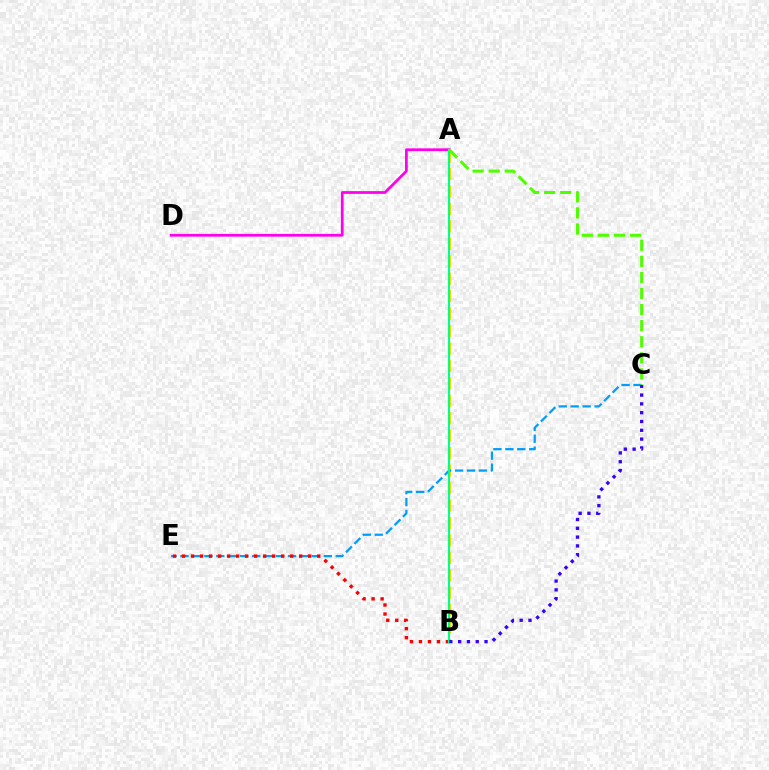{('A', 'B'): [{'color': '#ffd500', 'line_style': 'dashed', 'thickness': 2.37}, {'color': '#00ff86', 'line_style': 'solid', 'thickness': 1.51}], ('C', 'E'): [{'color': '#009eff', 'line_style': 'dashed', 'thickness': 1.62}], ('A', 'D'): [{'color': '#ff00ed', 'line_style': 'solid', 'thickness': 1.98}], ('B', 'E'): [{'color': '#ff0000', 'line_style': 'dotted', 'thickness': 2.45}], ('B', 'C'): [{'color': '#3700ff', 'line_style': 'dotted', 'thickness': 2.39}], ('A', 'C'): [{'color': '#4fff00', 'line_style': 'dashed', 'thickness': 2.19}]}